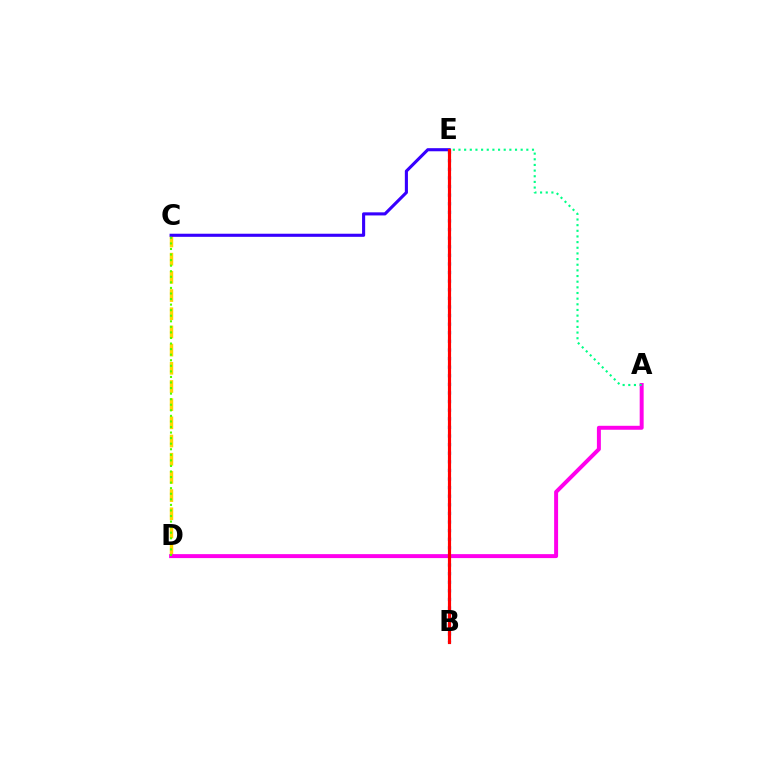{('C', 'D'): [{'color': '#ffd500', 'line_style': 'dashed', 'thickness': 2.47}, {'color': '#4fff00', 'line_style': 'dotted', 'thickness': 1.51}], ('C', 'E'): [{'color': '#3700ff', 'line_style': 'solid', 'thickness': 2.23}], ('A', 'D'): [{'color': '#ff00ed', 'line_style': 'solid', 'thickness': 2.85}], ('B', 'E'): [{'color': '#009eff', 'line_style': 'dotted', 'thickness': 2.34}, {'color': '#ff0000', 'line_style': 'solid', 'thickness': 2.29}], ('A', 'E'): [{'color': '#00ff86', 'line_style': 'dotted', 'thickness': 1.54}]}